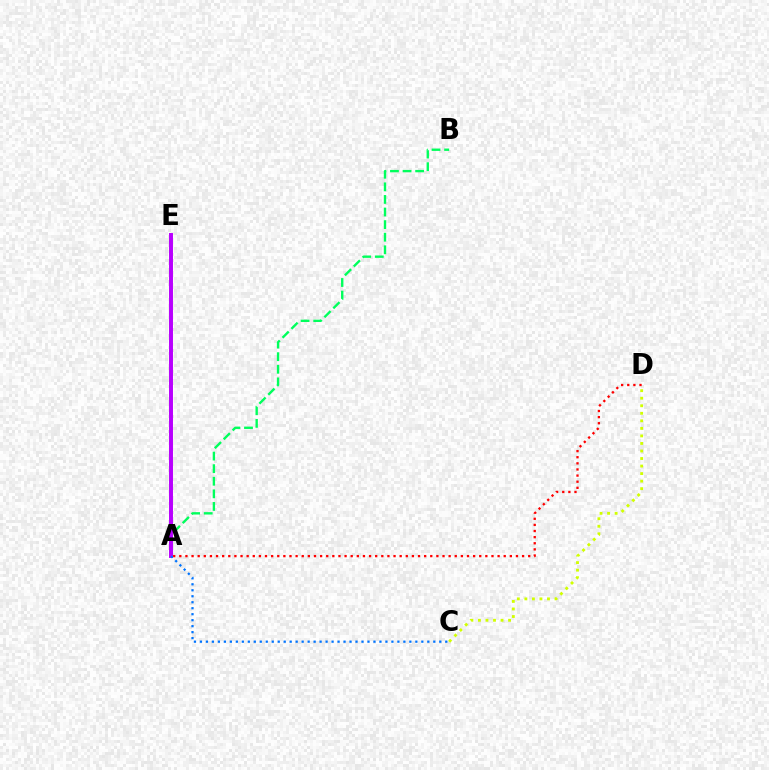{('A', 'B'): [{'color': '#00ff5c', 'line_style': 'dashed', 'thickness': 1.71}], ('A', 'E'): [{'color': '#b900ff', 'line_style': 'solid', 'thickness': 2.85}], ('C', 'D'): [{'color': '#d1ff00', 'line_style': 'dotted', 'thickness': 2.05}], ('A', 'C'): [{'color': '#0074ff', 'line_style': 'dotted', 'thickness': 1.63}], ('A', 'D'): [{'color': '#ff0000', 'line_style': 'dotted', 'thickness': 1.66}]}